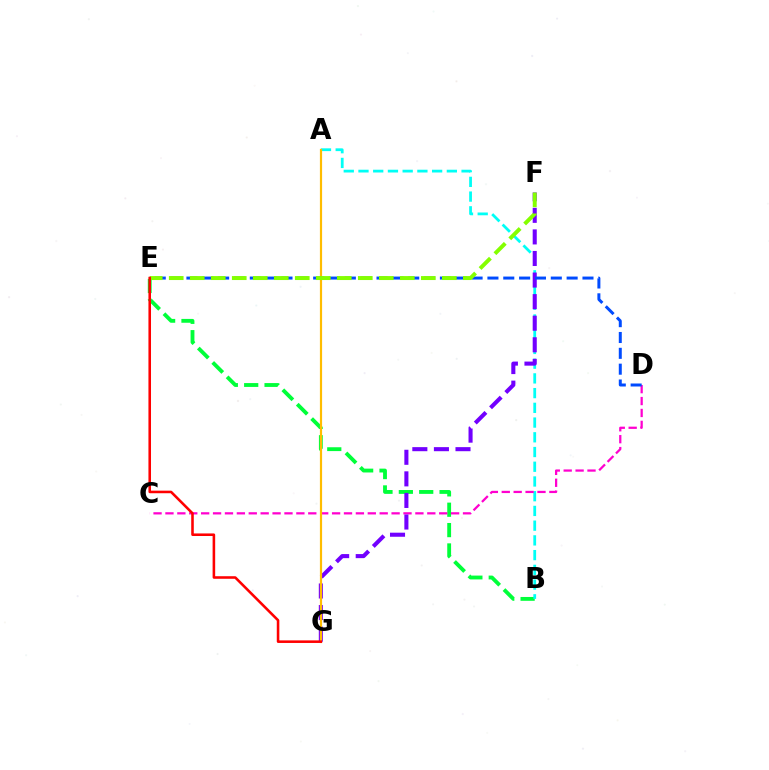{('B', 'E'): [{'color': '#00ff39', 'line_style': 'dashed', 'thickness': 2.77}], ('A', 'B'): [{'color': '#00fff6', 'line_style': 'dashed', 'thickness': 2.0}], ('C', 'D'): [{'color': '#ff00cf', 'line_style': 'dashed', 'thickness': 1.62}], ('F', 'G'): [{'color': '#7200ff', 'line_style': 'dashed', 'thickness': 2.93}], ('A', 'G'): [{'color': '#ffbd00', 'line_style': 'solid', 'thickness': 1.58}], ('D', 'E'): [{'color': '#004bff', 'line_style': 'dashed', 'thickness': 2.15}], ('E', 'F'): [{'color': '#84ff00', 'line_style': 'dashed', 'thickness': 2.85}], ('E', 'G'): [{'color': '#ff0000', 'line_style': 'solid', 'thickness': 1.85}]}